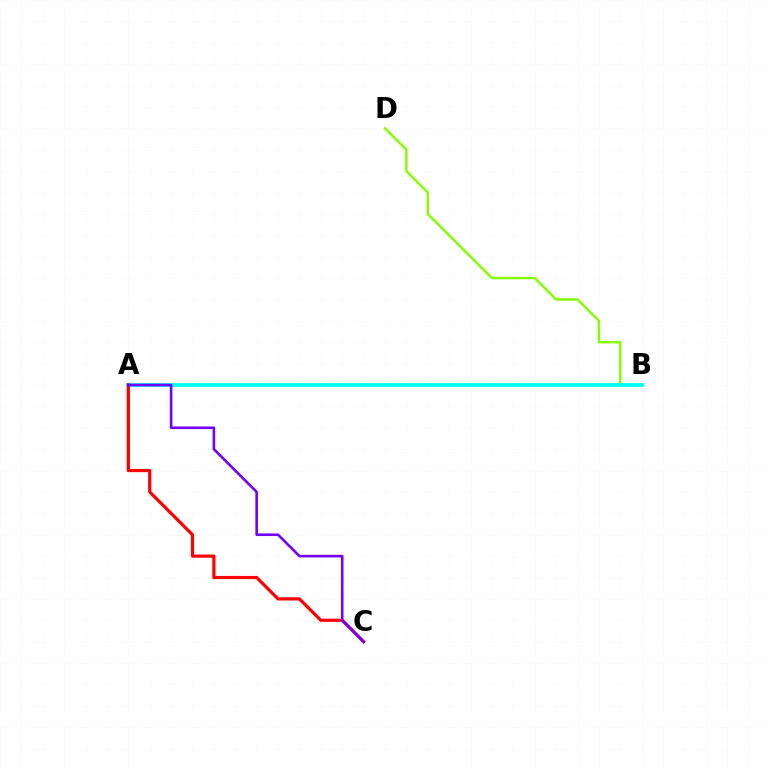{('B', 'D'): [{'color': '#84ff00', 'line_style': 'solid', 'thickness': 1.76}], ('A', 'B'): [{'color': '#00fff6', 'line_style': 'solid', 'thickness': 2.73}], ('A', 'C'): [{'color': '#ff0000', 'line_style': 'solid', 'thickness': 2.3}, {'color': '#7200ff', 'line_style': 'solid', 'thickness': 1.87}]}